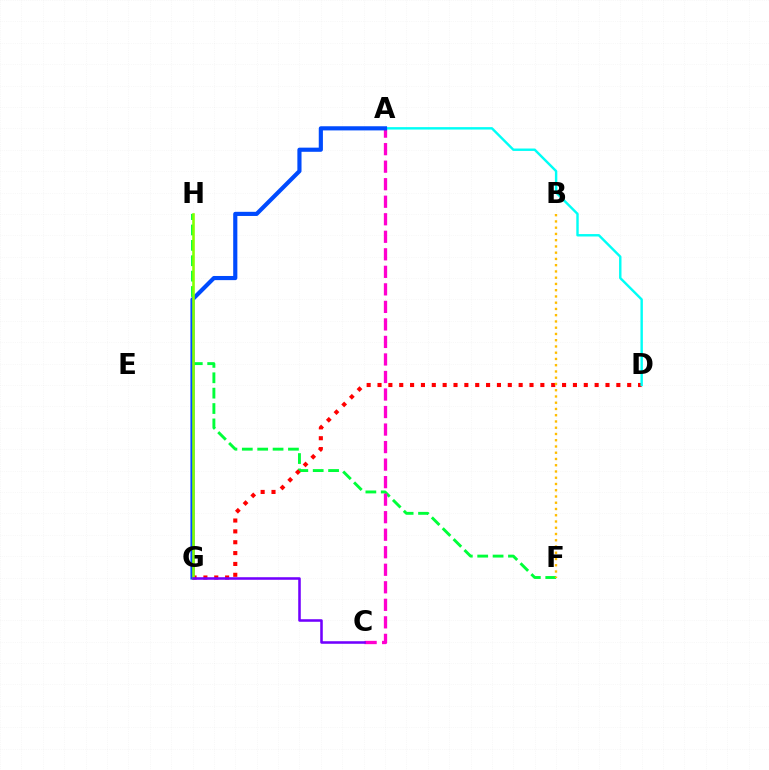{('F', 'H'): [{'color': '#00ff39', 'line_style': 'dashed', 'thickness': 2.09}], ('D', 'G'): [{'color': '#ff0000', 'line_style': 'dotted', 'thickness': 2.95}], ('A', 'C'): [{'color': '#ff00cf', 'line_style': 'dashed', 'thickness': 2.38}], ('A', 'D'): [{'color': '#00fff6', 'line_style': 'solid', 'thickness': 1.74}], ('A', 'G'): [{'color': '#004bff', 'line_style': 'solid', 'thickness': 2.99}], ('B', 'F'): [{'color': '#ffbd00', 'line_style': 'dotted', 'thickness': 1.7}], ('G', 'H'): [{'color': '#84ff00', 'line_style': 'solid', 'thickness': 1.88}], ('C', 'G'): [{'color': '#7200ff', 'line_style': 'solid', 'thickness': 1.84}]}